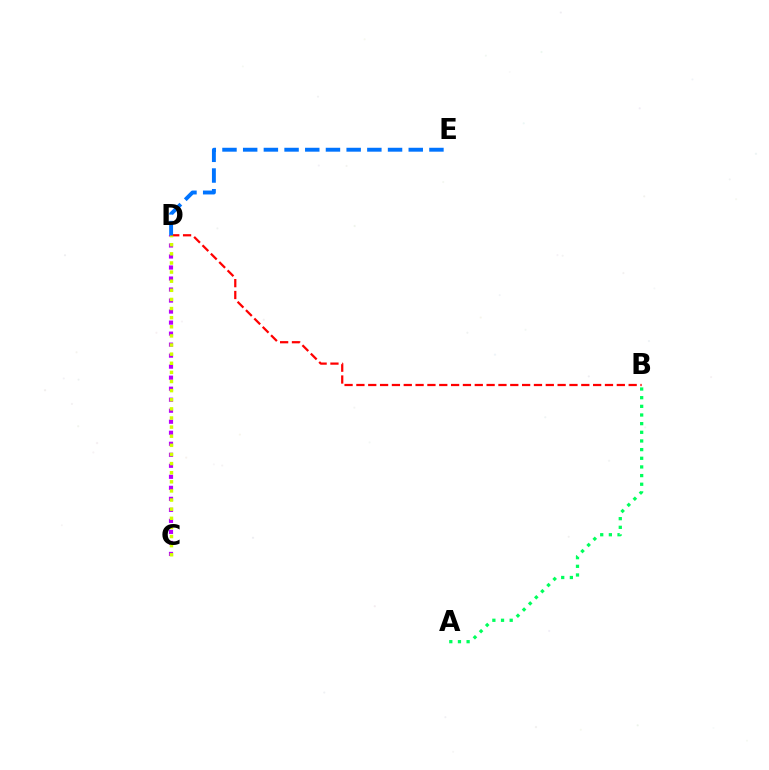{('C', 'D'): [{'color': '#b900ff', 'line_style': 'dotted', 'thickness': 2.99}, {'color': '#d1ff00', 'line_style': 'dotted', 'thickness': 2.48}], ('B', 'D'): [{'color': '#ff0000', 'line_style': 'dashed', 'thickness': 1.61}], ('D', 'E'): [{'color': '#0074ff', 'line_style': 'dashed', 'thickness': 2.81}], ('A', 'B'): [{'color': '#00ff5c', 'line_style': 'dotted', 'thickness': 2.35}]}